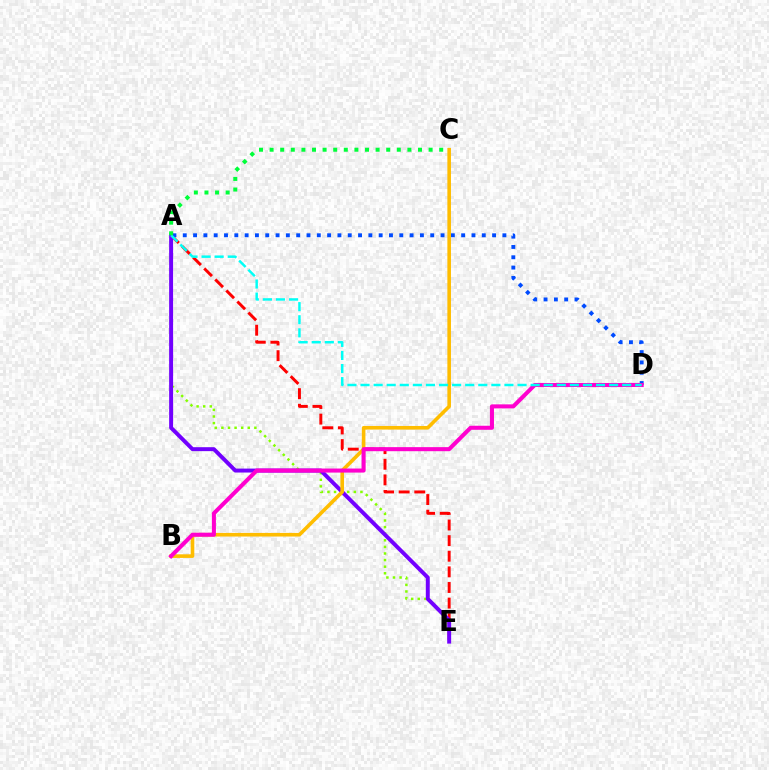{('A', 'E'): [{'color': '#ff0000', 'line_style': 'dashed', 'thickness': 2.12}, {'color': '#84ff00', 'line_style': 'dotted', 'thickness': 1.79}, {'color': '#7200ff', 'line_style': 'solid', 'thickness': 2.84}], ('A', 'D'): [{'color': '#004bff', 'line_style': 'dotted', 'thickness': 2.8}, {'color': '#00fff6', 'line_style': 'dashed', 'thickness': 1.78}], ('B', 'C'): [{'color': '#ffbd00', 'line_style': 'solid', 'thickness': 2.59}], ('B', 'D'): [{'color': '#ff00cf', 'line_style': 'solid', 'thickness': 2.92}], ('A', 'C'): [{'color': '#00ff39', 'line_style': 'dotted', 'thickness': 2.88}]}